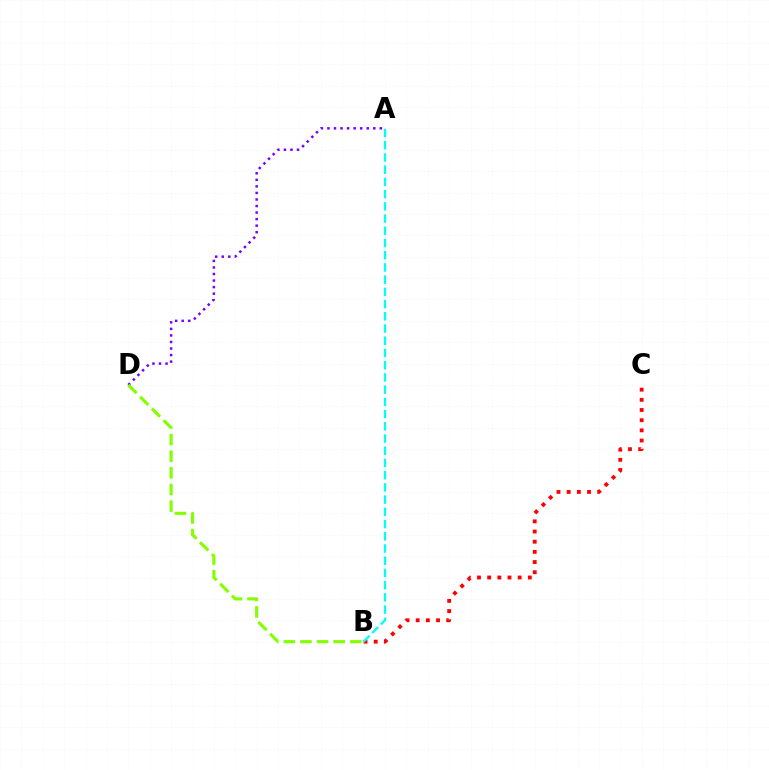{('A', 'D'): [{'color': '#7200ff', 'line_style': 'dotted', 'thickness': 1.78}], ('B', 'C'): [{'color': '#ff0000', 'line_style': 'dotted', 'thickness': 2.76}], ('B', 'D'): [{'color': '#84ff00', 'line_style': 'dashed', 'thickness': 2.26}], ('A', 'B'): [{'color': '#00fff6', 'line_style': 'dashed', 'thickness': 1.66}]}